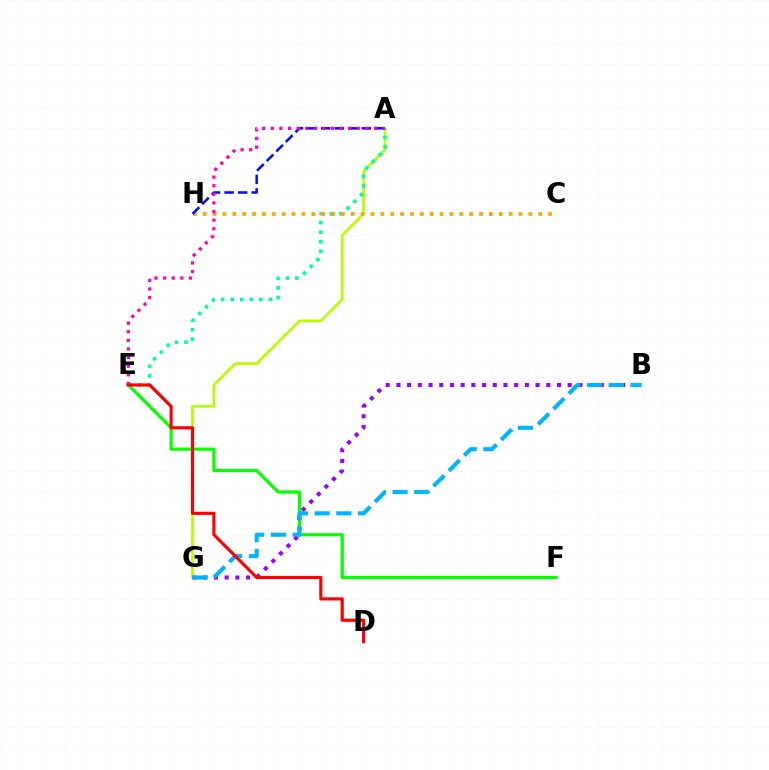{('E', 'F'): [{'color': '#08ff00', 'line_style': 'solid', 'thickness': 2.33}], ('A', 'G'): [{'color': '#b3ff00', 'line_style': 'solid', 'thickness': 1.95}], ('A', 'E'): [{'color': '#00ff9d', 'line_style': 'dotted', 'thickness': 2.6}, {'color': '#ff00bd', 'line_style': 'dotted', 'thickness': 2.34}], ('B', 'G'): [{'color': '#9b00ff', 'line_style': 'dotted', 'thickness': 2.91}, {'color': '#00b5ff', 'line_style': 'dashed', 'thickness': 2.95}], ('C', 'H'): [{'color': '#ffa500', 'line_style': 'dotted', 'thickness': 2.68}], ('A', 'H'): [{'color': '#0010ff', 'line_style': 'dashed', 'thickness': 1.84}], ('D', 'E'): [{'color': '#ff0000', 'line_style': 'solid', 'thickness': 2.28}]}